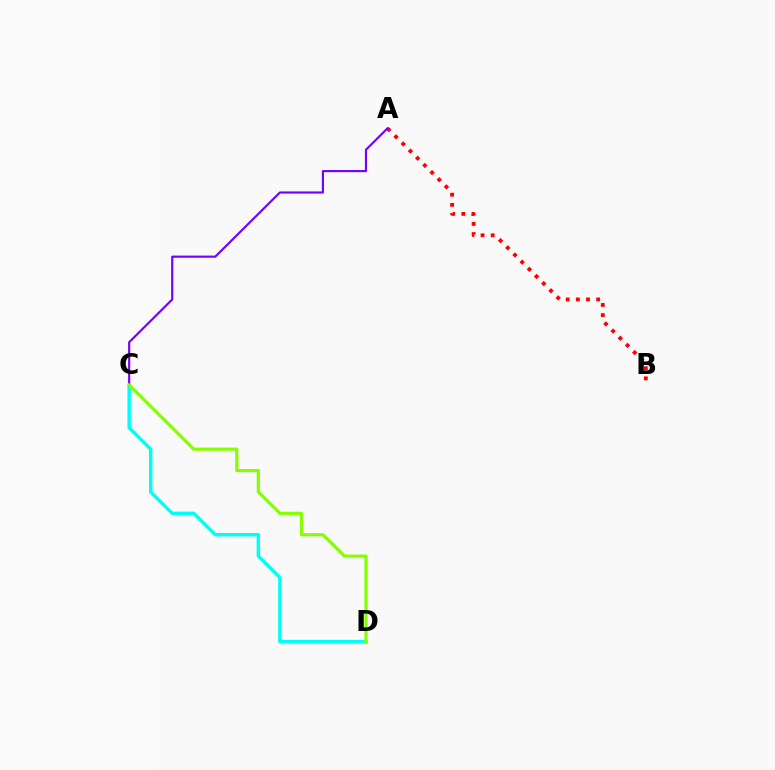{('C', 'D'): [{'color': '#00fff6', 'line_style': 'solid', 'thickness': 2.48}, {'color': '#84ff00', 'line_style': 'solid', 'thickness': 2.27}], ('A', 'B'): [{'color': '#ff0000', 'line_style': 'dotted', 'thickness': 2.76}], ('A', 'C'): [{'color': '#7200ff', 'line_style': 'solid', 'thickness': 1.54}]}